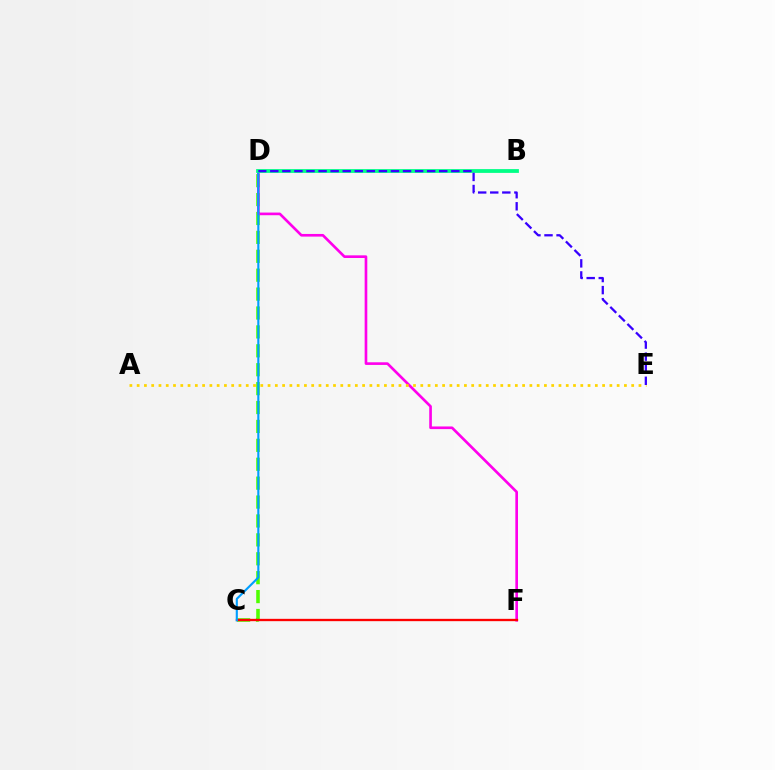{('C', 'D'): [{'color': '#4fff00', 'line_style': 'dashed', 'thickness': 2.57}, {'color': '#009eff', 'line_style': 'solid', 'thickness': 1.53}], ('D', 'F'): [{'color': '#ff00ed', 'line_style': 'solid', 'thickness': 1.91}], ('C', 'F'): [{'color': '#ff0000', 'line_style': 'solid', 'thickness': 1.68}], ('A', 'E'): [{'color': '#ffd500', 'line_style': 'dotted', 'thickness': 1.98}], ('B', 'D'): [{'color': '#00ff86', 'line_style': 'solid', 'thickness': 2.73}], ('D', 'E'): [{'color': '#3700ff', 'line_style': 'dashed', 'thickness': 1.64}]}